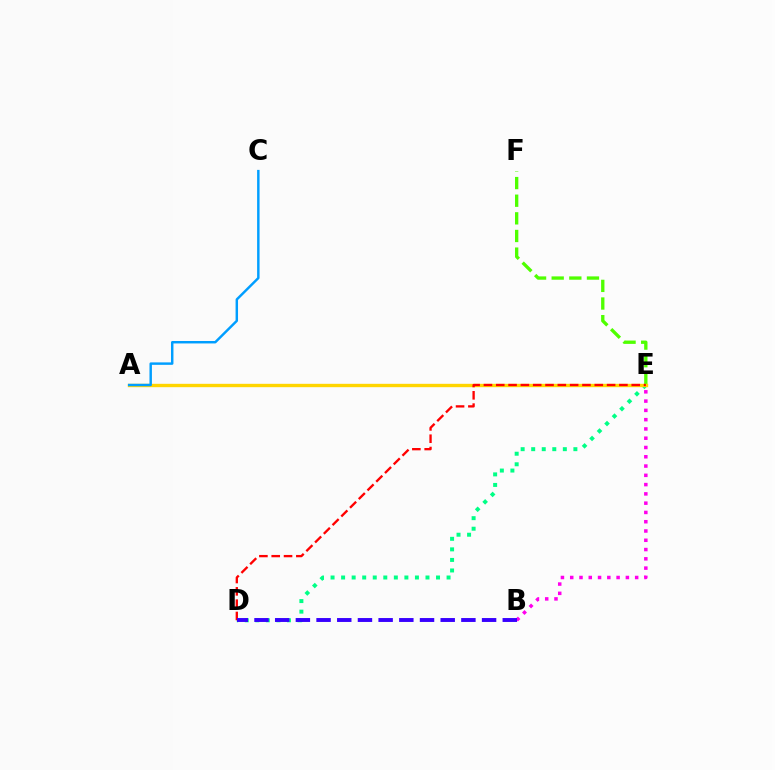{('B', 'E'): [{'color': '#ff00ed', 'line_style': 'dotted', 'thickness': 2.52}], ('E', 'F'): [{'color': '#4fff00', 'line_style': 'dashed', 'thickness': 2.4}], ('D', 'E'): [{'color': '#00ff86', 'line_style': 'dotted', 'thickness': 2.87}, {'color': '#ff0000', 'line_style': 'dashed', 'thickness': 1.67}], ('A', 'E'): [{'color': '#ffd500', 'line_style': 'solid', 'thickness': 2.42}], ('A', 'C'): [{'color': '#009eff', 'line_style': 'solid', 'thickness': 1.76}], ('B', 'D'): [{'color': '#3700ff', 'line_style': 'dashed', 'thickness': 2.81}]}